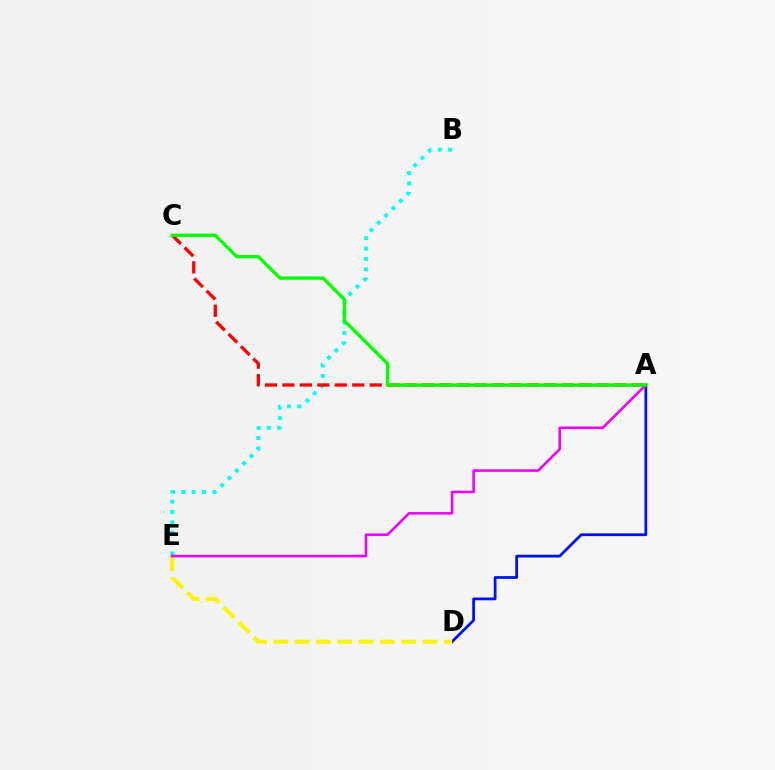{('B', 'E'): [{'color': '#00fff6', 'line_style': 'dotted', 'thickness': 2.82}], ('A', 'C'): [{'color': '#ff0000', 'line_style': 'dashed', 'thickness': 2.37}, {'color': '#08ff00', 'line_style': 'solid', 'thickness': 2.4}], ('A', 'D'): [{'color': '#0010ff', 'line_style': 'solid', 'thickness': 1.99}], ('D', 'E'): [{'color': '#fcf500', 'line_style': 'dashed', 'thickness': 2.89}], ('A', 'E'): [{'color': '#ee00ff', 'line_style': 'solid', 'thickness': 1.85}]}